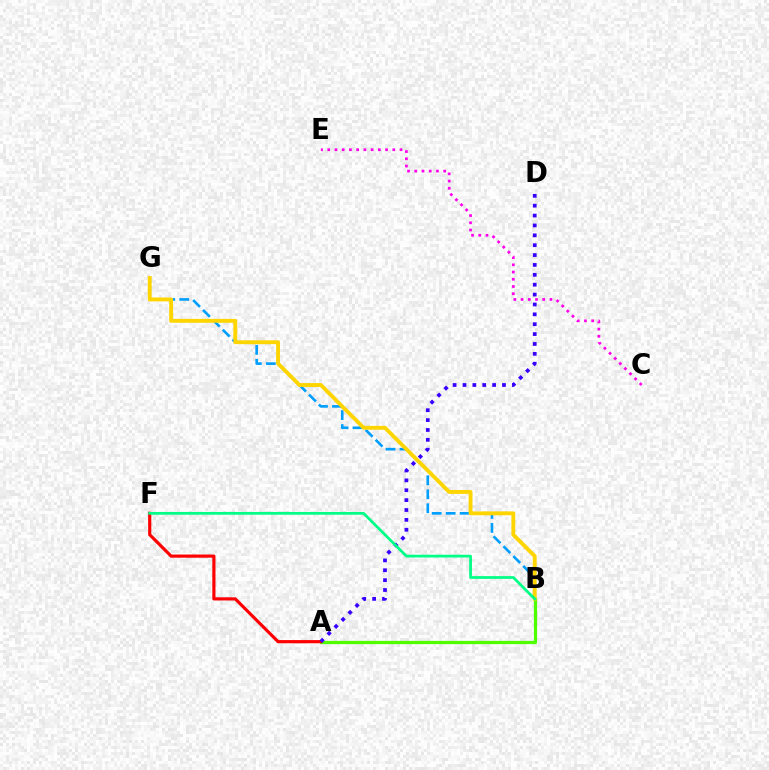{('A', 'B'): [{'color': '#4fff00', 'line_style': 'solid', 'thickness': 2.33}], ('A', 'F'): [{'color': '#ff0000', 'line_style': 'solid', 'thickness': 2.28}], ('A', 'D'): [{'color': '#3700ff', 'line_style': 'dotted', 'thickness': 2.68}], ('B', 'G'): [{'color': '#009eff', 'line_style': 'dashed', 'thickness': 1.9}, {'color': '#ffd500', 'line_style': 'solid', 'thickness': 2.78}], ('C', 'E'): [{'color': '#ff00ed', 'line_style': 'dotted', 'thickness': 1.96}], ('B', 'F'): [{'color': '#00ff86', 'line_style': 'solid', 'thickness': 1.98}]}